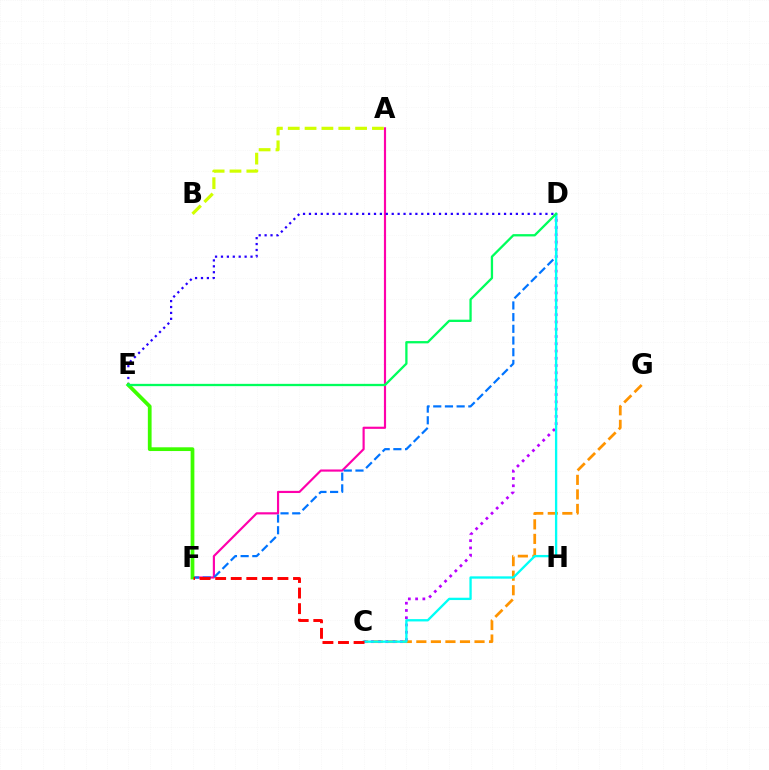{('C', 'G'): [{'color': '#ff9400', 'line_style': 'dashed', 'thickness': 1.98}], ('A', 'F'): [{'color': '#ff00ac', 'line_style': 'solid', 'thickness': 1.56}], ('A', 'B'): [{'color': '#d1ff00', 'line_style': 'dashed', 'thickness': 2.29}], ('C', 'D'): [{'color': '#b900ff', 'line_style': 'dotted', 'thickness': 1.97}, {'color': '#00fff6', 'line_style': 'solid', 'thickness': 1.67}], ('D', 'E'): [{'color': '#2500ff', 'line_style': 'dotted', 'thickness': 1.61}, {'color': '#00ff5c', 'line_style': 'solid', 'thickness': 1.65}], ('D', 'F'): [{'color': '#0074ff', 'line_style': 'dashed', 'thickness': 1.59}], ('E', 'F'): [{'color': '#3dff00', 'line_style': 'solid', 'thickness': 2.7}], ('C', 'F'): [{'color': '#ff0000', 'line_style': 'dashed', 'thickness': 2.12}]}